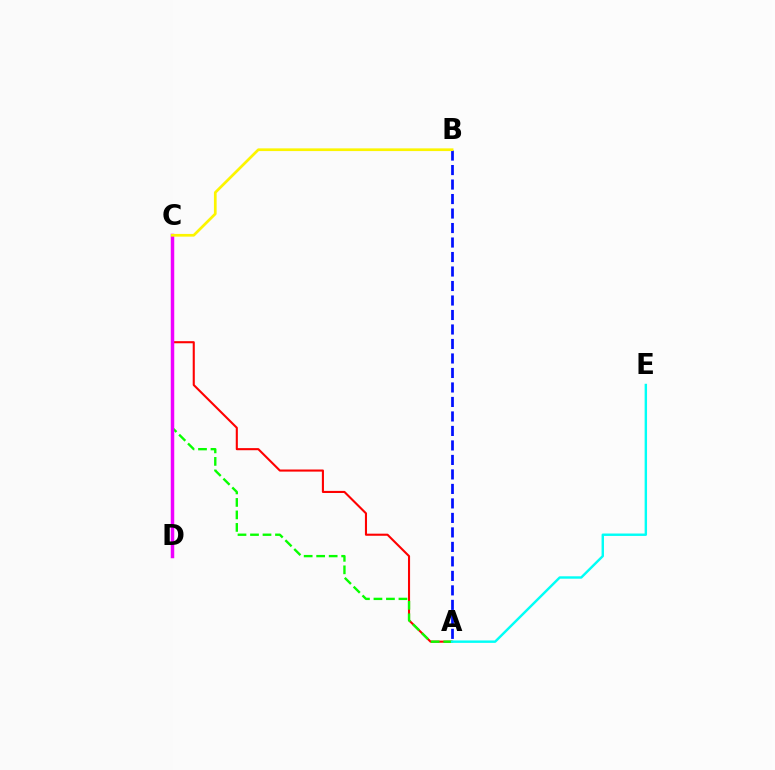{('A', 'B'): [{'color': '#0010ff', 'line_style': 'dashed', 'thickness': 1.97}], ('A', 'C'): [{'color': '#ff0000', 'line_style': 'solid', 'thickness': 1.51}, {'color': '#08ff00', 'line_style': 'dashed', 'thickness': 1.7}], ('C', 'D'): [{'color': '#ee00ff', 'line_style': 'solid', 'thickness': 2.51}], ('A', 'E'): [{'color': '#00fff6', 'line_style': 'solid', 'thickness': 1.74}], ('B', 'C'): [{'color': '#fcf500', 'line_style': 'solid', 'thickness': 1.95}]}